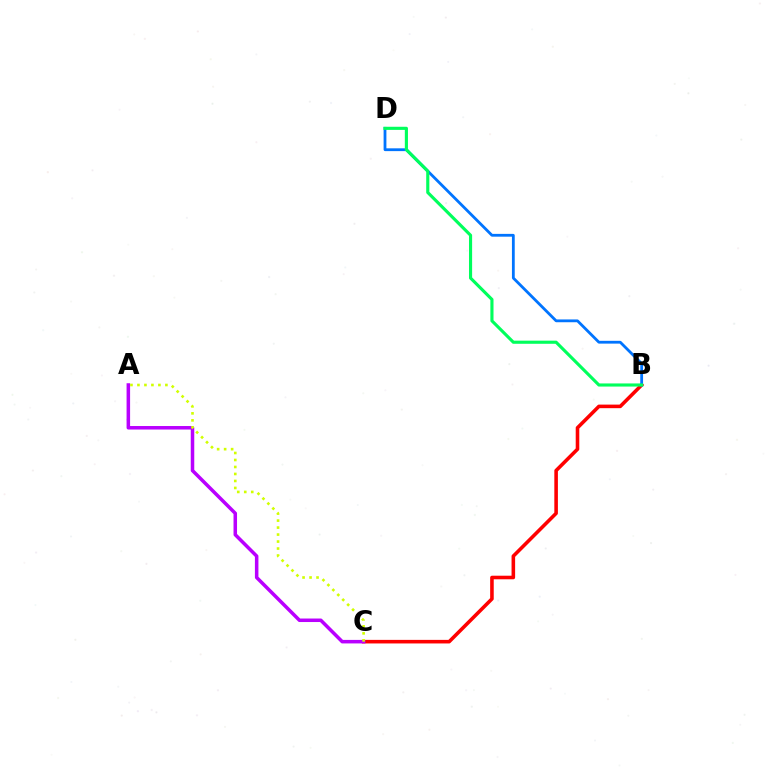{('B', 'C'): [{'color': '#ff0000', 'line_style': 'solid', 'thickness': 2.57}], ('B', 'D'): [{'color': '#0074ff', 'line_style': 'solid', 'thickness': 2.01}, {'color': '#00ff5c', 'line_style': 'solid', 'thickness': 2.25}], ('A', 'C'): [{'color': '#b900ff', 'line_style': 'solid', 'thickness': 2.53}, {'color': '#d1ff00', 'line_style': 'dotted', 'thickness': 1.9}]}